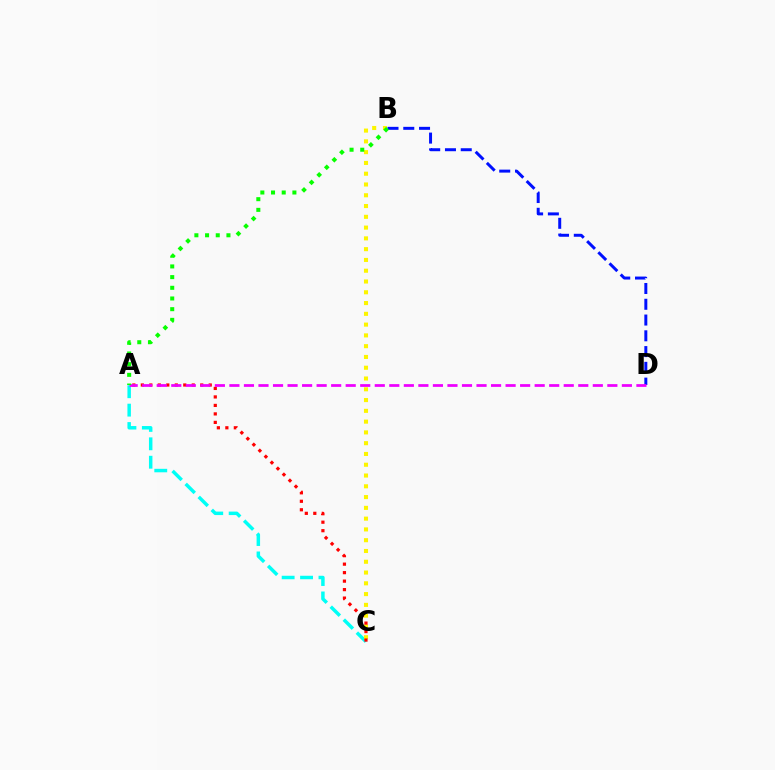{('B', 'D'): [{'color': '#0010ff', 'line_style': 'dashed', 'thickness': 2.14}], ('A', 'C'): [{'color': '#00fff6', 'line_style': 'dashed', 'thickness': 2.5}, {'color': '#ff0000', 'line_style': 'dotted', 'thickness': 2.31}], ('B', 'C'): [{'color': '#fcf500', 'line_style': 'dotted', 'thickness': 2.93}], ('A', 'D'): [{'color': '#ee00ff', 'line_style': 'dashed', 'thickness': 1.97}], ('A', 'B'): [{'color': '#08ff00', 'line_style': 'dotted', 'thickness': 2.9}]}